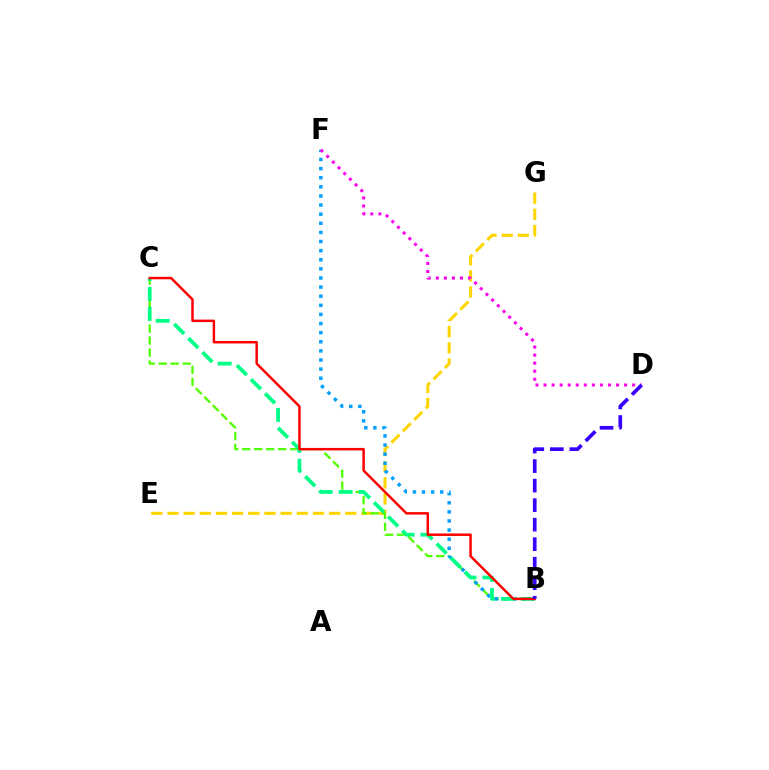{('E', 'G'): [{'color': '#ffd500', 'line_style': 'dashed', 'thickness': 2.2}], ('B', 'C'): [{'color': '#4fff00', 'line_style': 'dashed', 'thickness': 1.63}, {'color': '#00ff86', 'line_style': 'dashed', 'thickness': 2.71}, {'color': '#ff0000', 'line_style': 'solid', 'thickness': 1.78}], ('B', 'F'): [{'color': '#009eff', 'line_style': 'dotted', 'thickness': 2.48}], ('D', 'F'): [{'color': '#ff00ed', 'line_style': 'dotted', 'thickness': 2.19}], ('B', 'D'): [{'color': '#3700ff', 'line_style': 'dashed', 'thickness': 2.65}]}